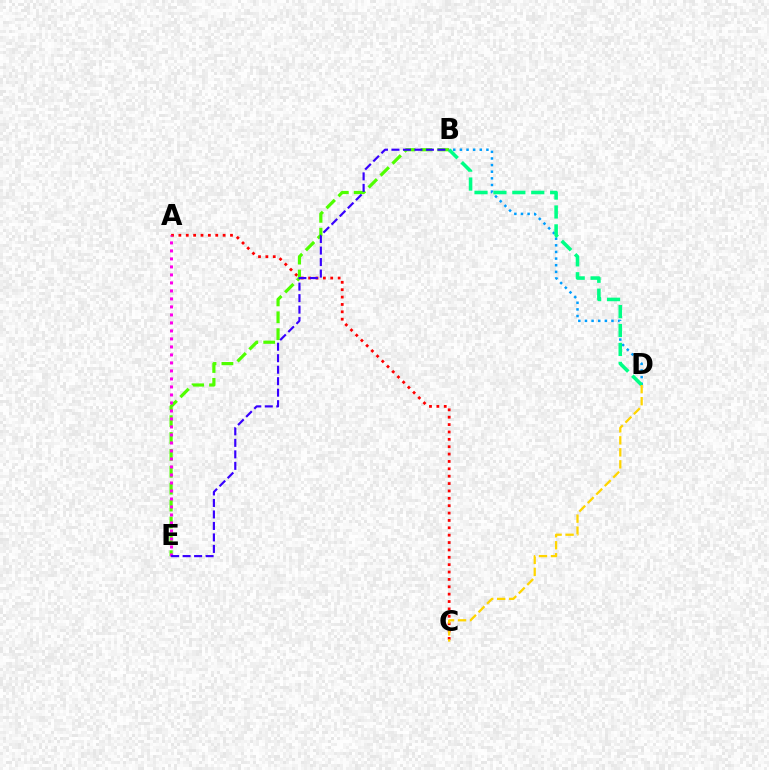{('A', 'C'): [{'color': '#ff0000', 'line_style': 'dotted', 'thickness': 2.0}], ('B', 'E'): [{'color': '#4fff00', 'line_style': 'dashed', 'thickness': 2.29}, {'color': '#3700ff', 'line_style': 'dashed', 'thickness': 1.56}], ('A', 'E'): [{'color': '#ff00ed', 'line_style': 'dotted', 'thickness': 2.17}], ('B', 'D'): [{'color': '#009eff', 'line_style': 'dotted', 'thickness': 1.8}, {'color': '#00ff86', 'line_style': 'dashed', 'thickness': 2.57}], ('C', 'D'): [{'color': '#ffd500', 'line_style': 'dashed', 'thickness': 1.63}]}